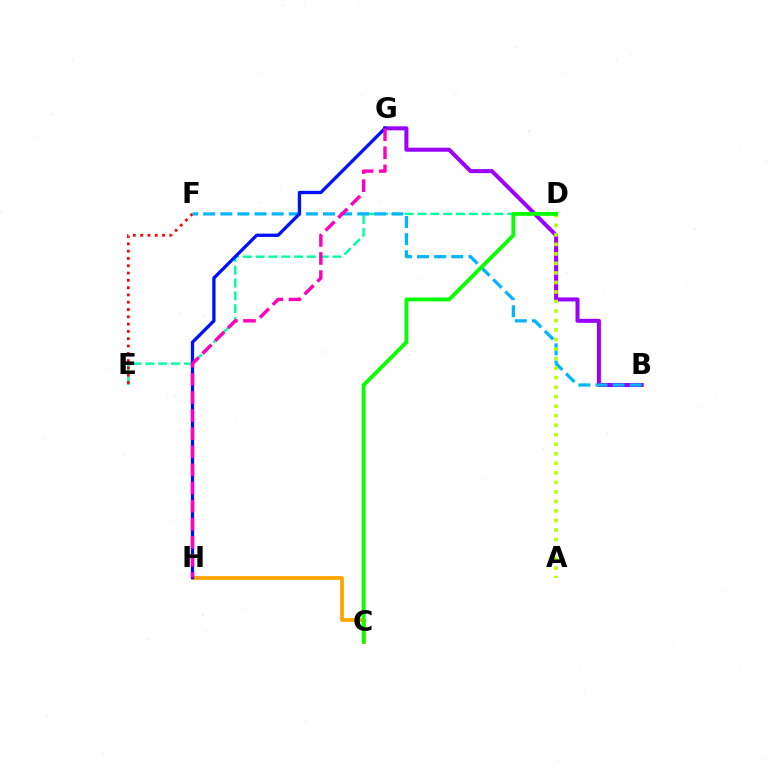{('D', 'E'): [{'color': '#00ff9d', 'line_style': 'dashed', 'thickness': 1.74}], ('C', 'H'): [{'color': '#ffa500', 'line_style': 'solid', 'thickness': 2.72}], ('E', 'F'): [{'color': '#ff0000', 'line_style': 'dotted', 'thickness': 1.98}], ('B', 'G'): [{'color': '#9b00ff', 'line_style': 'solid', 'thickness': 2.89}], ('B', 'F'): [{'color': '#00b5ff', 'line_style': 'dashed', 'thickness': 2.32}], ('A', 'D'): [{'color': '#b3ff00', 'line_style': 'dotted', 'thickness': 2.59}], ('C', 'D'): [{'color': '#08ff00', 'line_style': 'solid', 'thickness': 2.77}], ('G', 'H'): [{'color': '#0010ff', 'line_style': 'solid', 'thickness': 2.37}, {'color': '#ff00bd', 'line_style': 'dashed', 'thickness': 2.46}]}